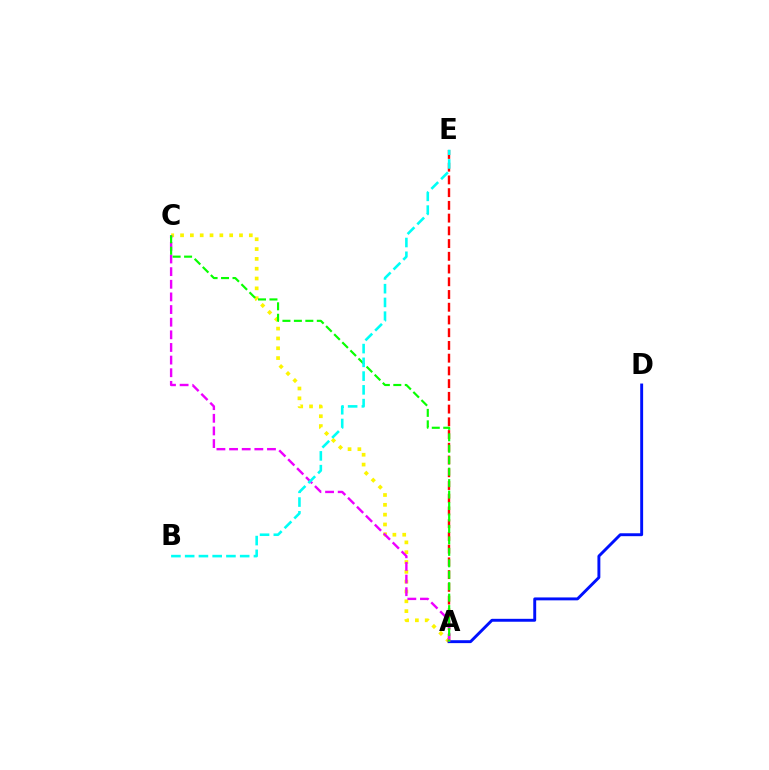{('A', 'C'): [{'color': '#fcf500', 'line_style': 'dotted', 'thickness': 2.67}, {'color': '#ee00ff', 'line_style': 'dashed', 'thickness': 1.72}, {'color': '#08ff00', 'line_style': 'dashed', 'thickness': 1.56}], ('A', 'E'): [{'color': '#ff0000', 'line_style': 'dashed', 'thickness': 1.73}], ('A', 'D'): [{'color': '#0010ff', 'line_style': 'solid', 'thickness': 2.1}], ('B', 'E'): [{'color': '#00fff6', 'line_style': 'dashed', 'thickness': 1.87}]}